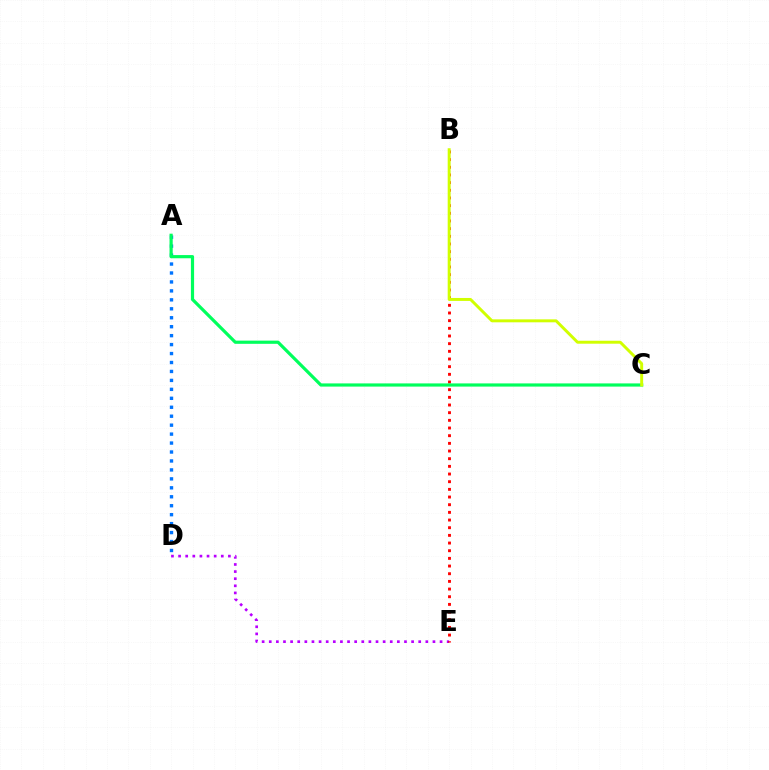{('A', 'D'): [{'color': '#0074ff', 'line_style': 'dotted', 'thickness': 2.43}], ('D', 'E'): [{'color': '#b900ff', 'line_style': 'dotted', 'thickness': 1.93}], ('B', 'E'): [{'color': '#ff0000', 'line_style': 'dotted', 'thickness': 2.08}], ('A', 'C'): [{'color': '#00ff5c', 'line_style': 'solid', 'thickness': 2.29}], ('B', 'C'): [{'color': '#d1ff00', 'line_style': 'solid', 'thickness': 2.13}]}